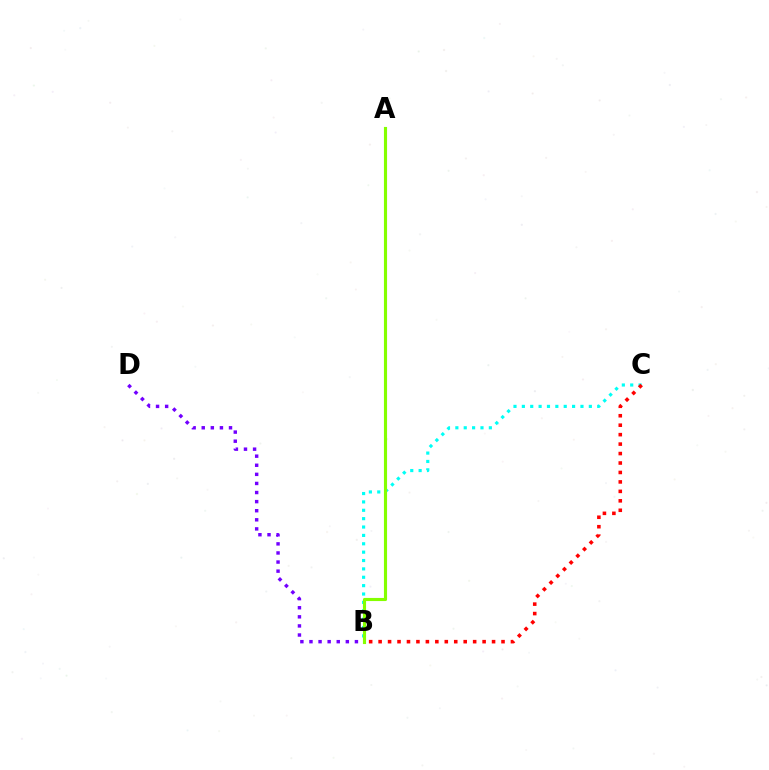{('B', 'C'): [{'color': '#00fff6', 'line_style': 'dotted', 'thickness': 2.27}, {'color': '#ff0000', 'line_style': 'dotted', 'thickness': 2.57}], ('B', 'D'): [{'color': '#7200ff', 'line_style': 'dotted', 'thickness': 2.47}], ('A', 'B'): [{'color': '#84ff00', 'line_style': 'solid', 'thickness': 2.25}]}